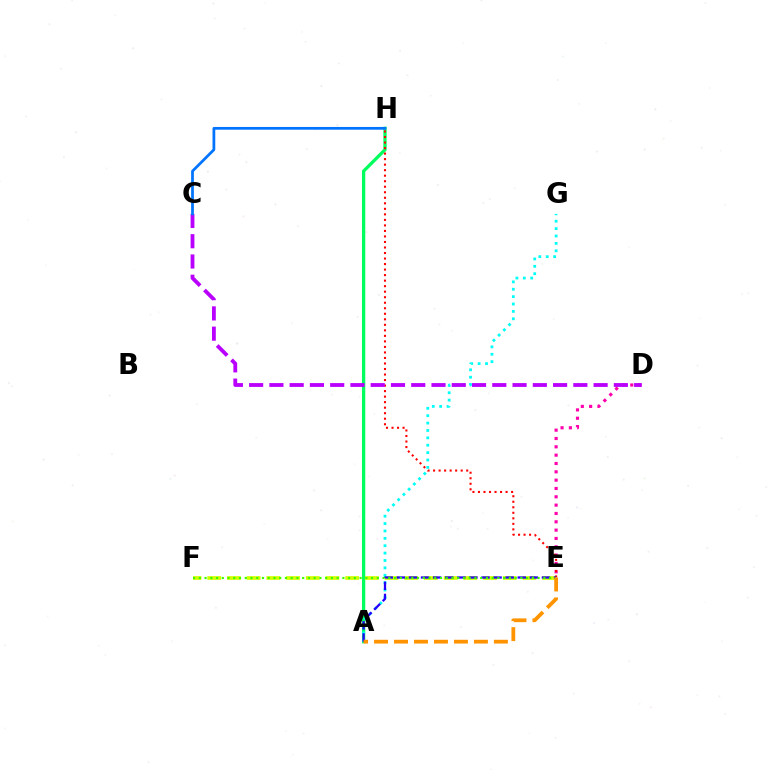{('A', 'H'): [{'color': '#00ff5c', 'line_style': 'solid', 'thickness': 2.37}], ('E', 'F'): [{'color': '#d1ff00', 'line_style': 'dashed', 'thickness': 2.68}, {'color': '#3dff00', 'line_style': 'dotted', 'thickness': 1.56}], ('D', 'E'): [{'color': '#ff00ac', 'line_style': 'dotted', 'thickness': 2.26}], ('E', 'H'): [{'color': '#ff0000', 'line_style': 'dotted', 'thickness': 1.5}], ('A', 'G'): [{'color': '#00fff6', 'line_style': 'dotted', 'thickness': 2.01}], ('A', 'E'): [{'color': '#2500ff', 'line_style': 'dashed', 'thickness': 1.64}, {'color': '#ff9400', 'line_style': 'dashed', 'thickness': 2.71}], ('C', 'D'): [{'color': '#b900ff', 'line_style': 'dashed', 'thickness': 2.75}], ('C', 'H'): [{'color': '#0074ff', 'line_style': 'solid', 'thickness': 1.98}]}